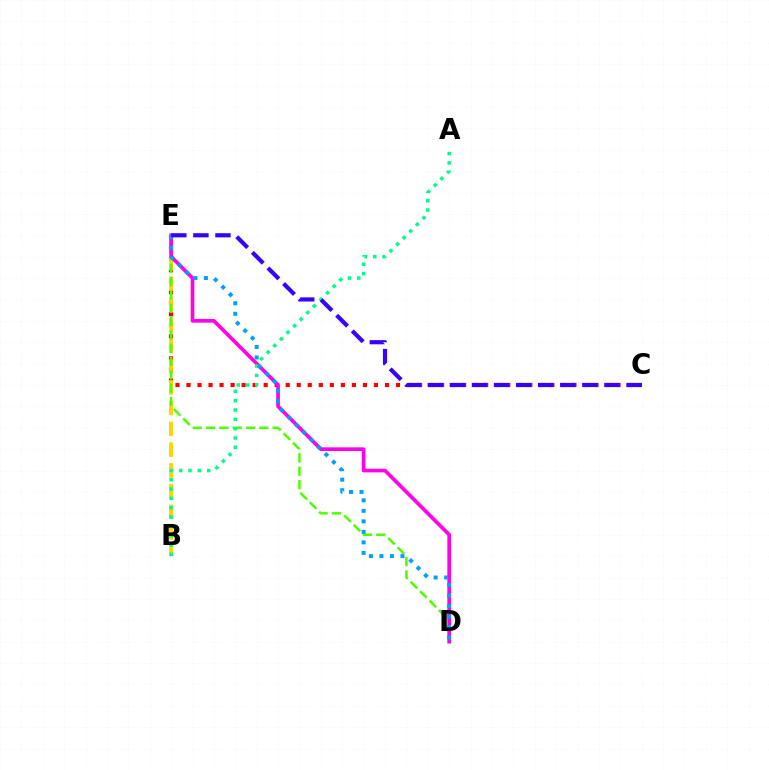{('C', 'E'): [{'color': '#ff0000', 'line_style': 'dotted', 'thickness': 3.0}, {'color': '#3700ff', 'line_style': 'dashed', 'thickness': 3.0}], ('B', 'E'): [{'color': '#ffd500', 'line_style': 'dashed', 'thickness': 2.82}], ('D', 'E'): [{'color': '#4fff00', 'line_style': 'dashed', 'thickness': 1.81}, {'color': '#ff00ed', 'line_style': 'solid', 'thickness': 2.64}, {'color': '#009eff', 'line_style': 'dotted', 'thickness': 2.86}], ('A', 'B'): [{'color': '#00ff86', 'line_style': 'dotted', 'thickness': 2.54}]}